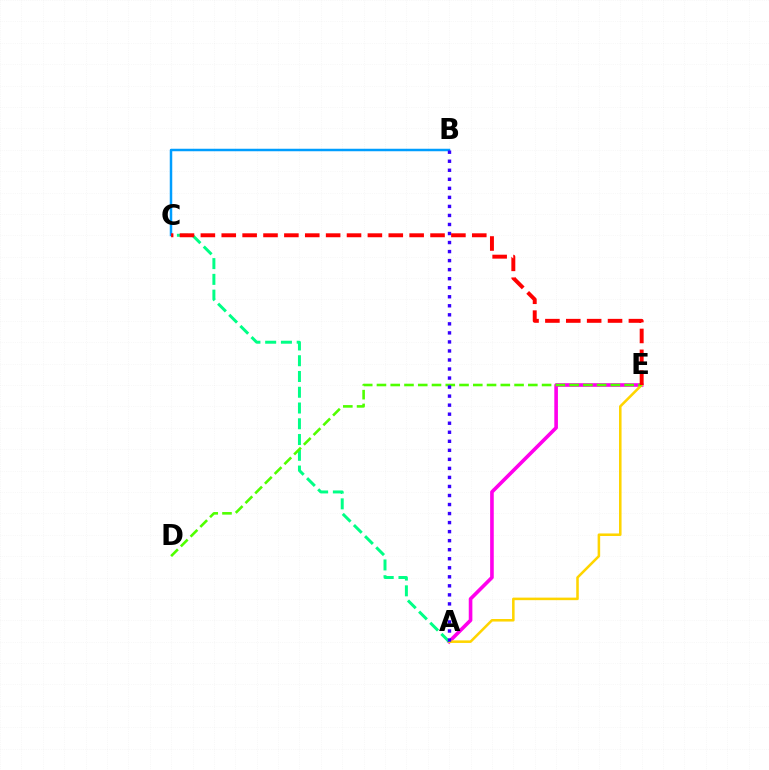{('A', 'E'): [{'color': '#ff00ed', 'line_style': 'solid', 'thickness': 2.61}, {'color': '#ffd500', 'line_style': 'solid', 'thickness': 1.84}], ('A', 'C'): [{'color': '#00ff86', 'line_style': 'dashed', 'thickness': 2.14}], ('D', 'E'): [{'color': '#4fff00', 'line_style': 'dashed', 'thickness': 1.87}], ('B', 'C'): [{'color': '#009eff', 'line_style': 'solid', 'thickness': 1.79}], ('A', 'B'): [{'color': '#3700ff', 'line_style': 'dotted', 'thickness': 2.45}], ('C', 'E'): [{'color': '#ff0000', 'line_style': 'dashed', 'thickness': 2.84}]}